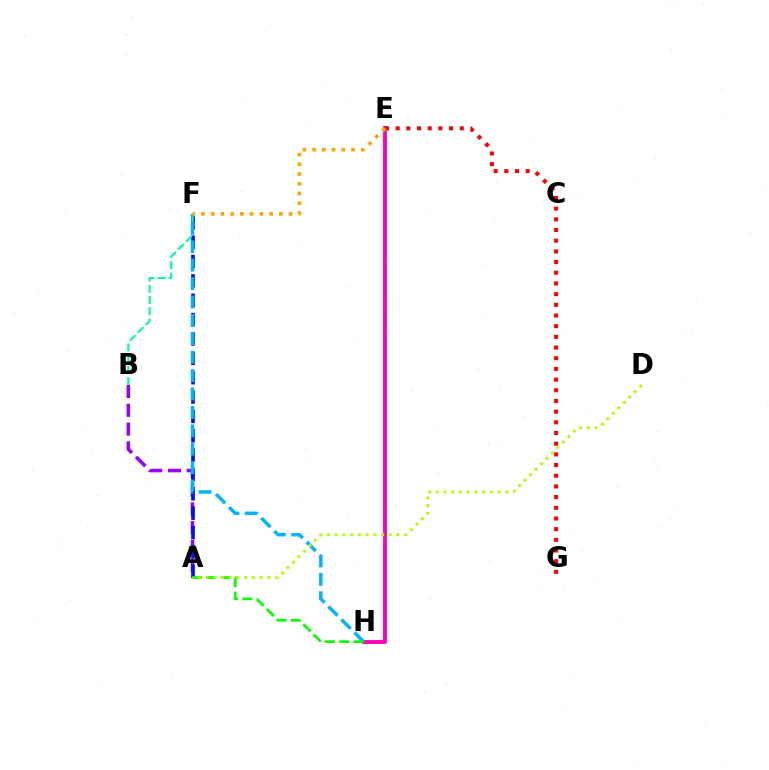{('E', 'H'): [{'color': '#ff00bd', 'line_style': 'solid', 'thickness': 2.8}], ('A', 'B'): [{'color': '#9b00ff', 'line_style': 'dashed', 'thickness': 2.55}], ('A', 'F'): [{'color': '#0010ff', 'line_style': 'dashed', 'thickness': 2.63}], ('B', 'F'): [{'color': '#00ff9d', 'line_style': 'dashed', 'thickness': 1.53}], ('F', 'H'): [{'color': '#00b5ff', 'line_style': 'dashed', 'thickness': 2.5}], ('A', 'H'): [{'color': '#08ff00', 'line_style': 'dashed', 'thickness': 1.95}], ('E', 'G'): [{'color': '#ff0000', 'line_style': 'dotted', 'thickness': 2.9}], ('E', 'F'): [{'color': '#ffa500', 'line_style': 'dotted', 'thickness': 2.65}], ('A', 'D'): [{'color': '#b3ff00', 'line_style': 'dotted', 'thickness': 2.1}]}